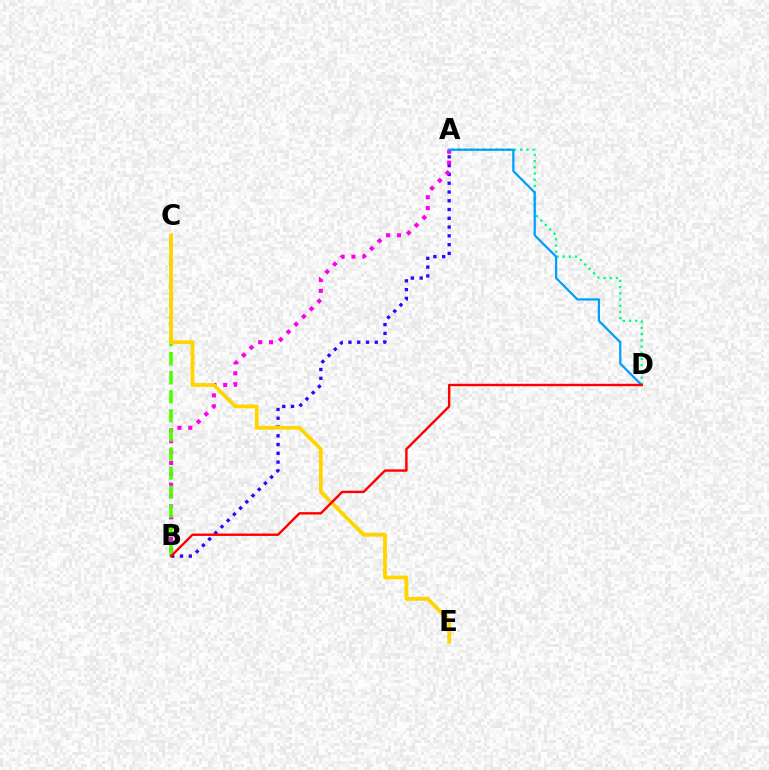{('A', 'D'): [{'color': '#00ff86', 'line_style': 'dotted', 'thickness': 1.69}, {'color': '#009eff', 'line_style': 'solid', 'thickness': 1.6}], ('A', 'B'): [{'color': '#3700ff', 'line_style': 'dotted', 'thickness': 2.38}, {'color': '#ff00ed', 'line_style': 'dotted', 'thickness': 2.95}], ('B', 'C'): [{'color': '#4fff00', 'line_style': 'dashed', 'thickness': 2.59}], ('C', 'E'): [{'color': '#ffd500', 'line_style': 'solid', 'thickness': 2.71}], ('B', 'D'): [{'color': '#ff0000', 'line_style': 'solid', 'thickness': 1.72}]}